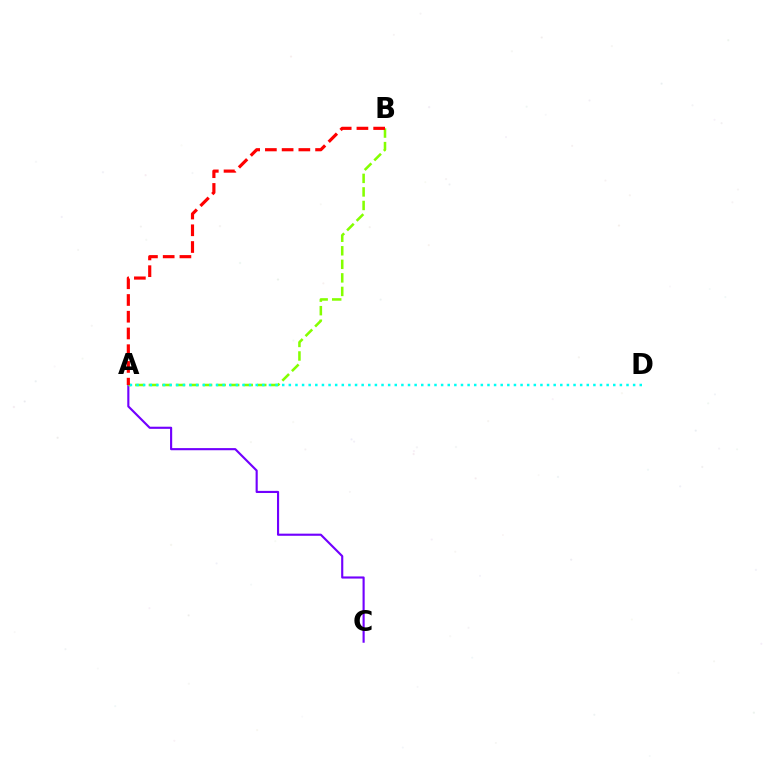{('A', 'C'): [{'color': '#7200ff', 'line_style': 'solid', 'thickness': 1.54}], ('A', 'B'): [{'color': '#84ff00', 'line_style': 'dashed', 'thickness': 1.84}, {'color': '#ff0000', 'line_style': 'dashed', 'thickness': 2.27}], ('A', 'D'): [{'color': '#00fff6', 'line_style': 'dotted', 'thickness': 1.8}]}